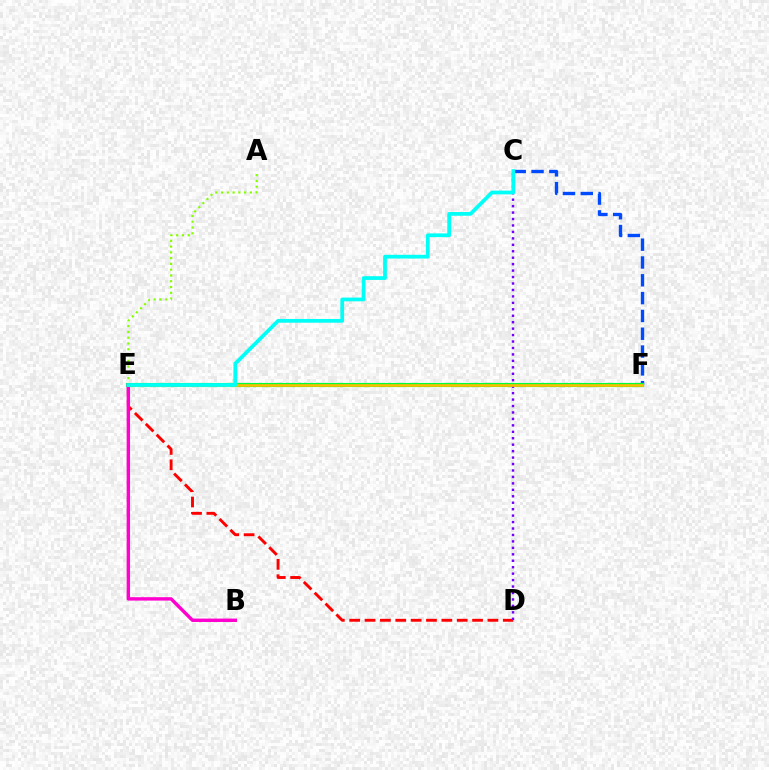{('D', 'E'): [{'color': '#ff0000', 'line_style': 'dashed', 'thickness': 2.09}], ('C', 'F'): [{'color': '#004bff', 'line_style': 'dashed', 'thickness': 2.42}], ('E', 'F'): [{'color': '#00ff39', 'line_style': 'solid', 'thickness': 2.98}, {'color': '#ffbd00', 'line_style': 'solid', 'thickness': 1.88}], ('C', 'D'): [{'color': '#7200ff', 'line_style': 'dotted', 'thickness': 1.75}], ('A', 'E'): [{'color': '#84ff00', 'line_style': 'dotted', 'thickness': 1.57}], ('B', 'E'): [{'color': '#ff00cf', 'line_style': 'solid', 'thickness': 2.45}], ('C', 'E'): [{'color': '#00fff6', 'line_style': 'solid', 'thickness': 2.7}]}